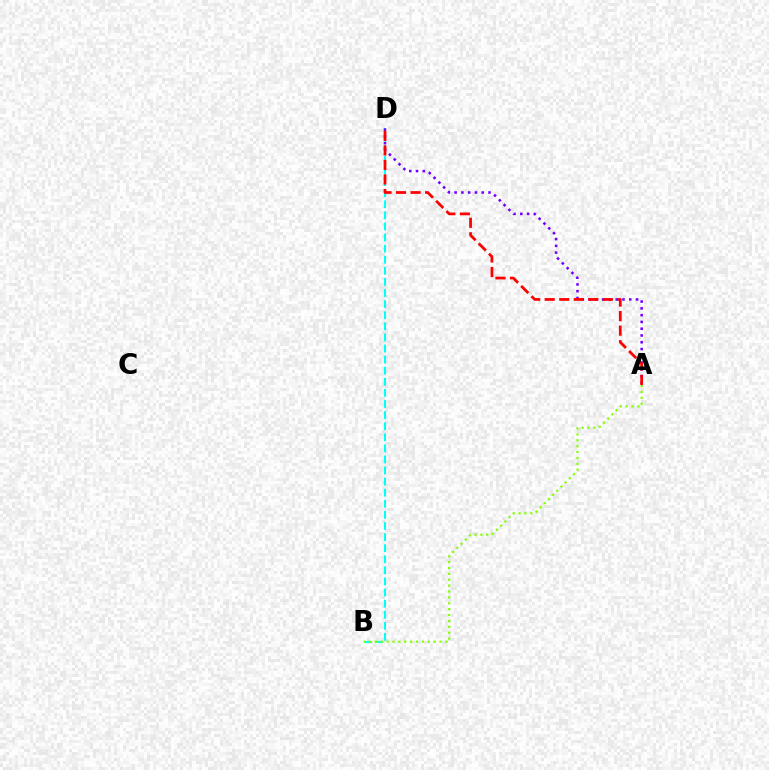{('B', 'D'): [{'color': '#00fff6', 'line_style': 'dashed', 'thickness': 1.51}], ('A', 'D'): [{'color': '#7200ff', 'line_style': 'dotted', 'thickness': 1.84}, {'color': '#ff0000', 'line_style': 'dashed', 'thickness': 1.97}], ('A', 'B'): [{'color': '#84ff00', 'line_style': 'dotted', 'thickness': 1.6}]}